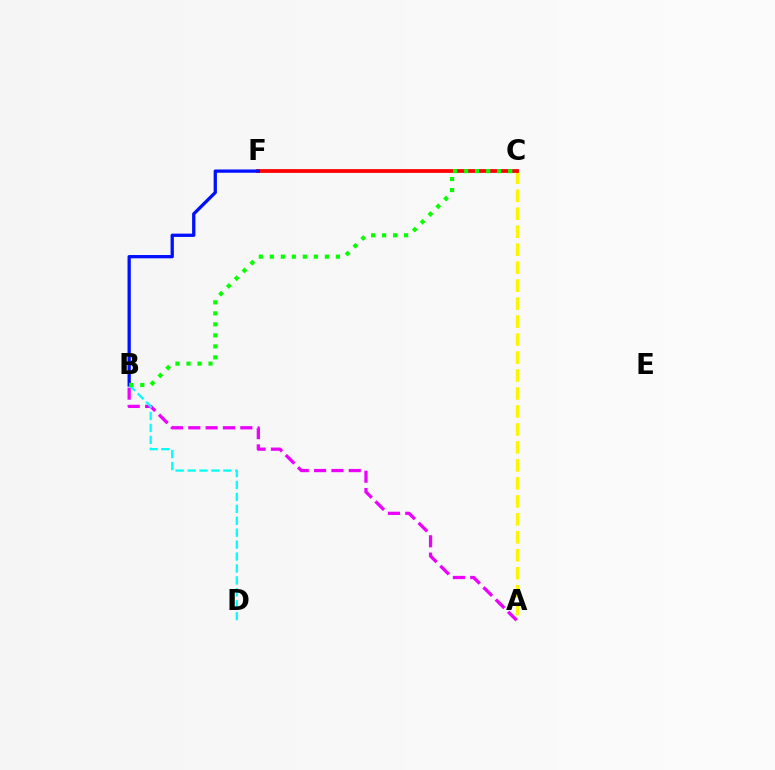{('A', 'C'): [{'color': '#fcf500', 'line_style': 'dashed', 'thickness': 2.44}], ('A', 'B'): [{'color': '#ee00ff', 'line_style': 'dashed', 'thickness': 2.36}], ('C', 'F'): [{'color': '#ff0000', 'line_style': 'solid', 'thickness': 2.71}], ('B', 'D'): [{'color': '#00fff6', 'line_style': 'dashed', 'thickness': 1.62}], ('B', 'F'): [{'color': '#0010ff', 'line_style': 'solid', 'thickness': 2.37}], ('B', 'C'): [{'color': '#08ff00', 'line_style': 'dotted', 'thickness': 2.99}]}